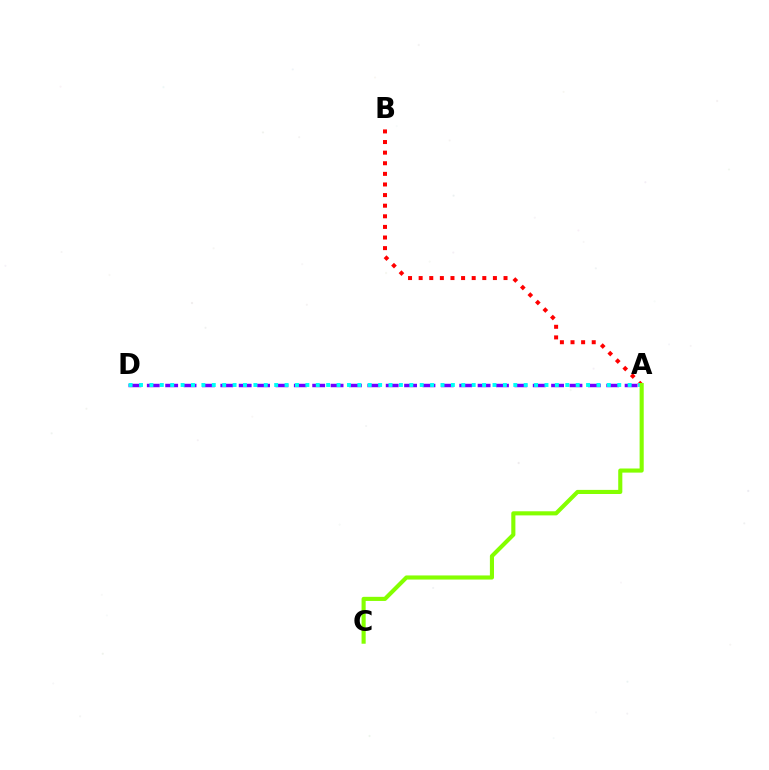{('A', 'B'): [{'color': '#ff0000', 'line_style': 'dotted', 'thickness': 2.88}], ('A', 'D'): [{'color': '#7200ff', 'line_style': 'dashed', 'thickness': 2.5}, {'color': '#00fff6', 'line_style': 'dotted', 'thickness': 2.82}], ('A', 'C'): [{'color': '#84ff00', 'line_style': 'solid', 'thickness': 2.96}]}